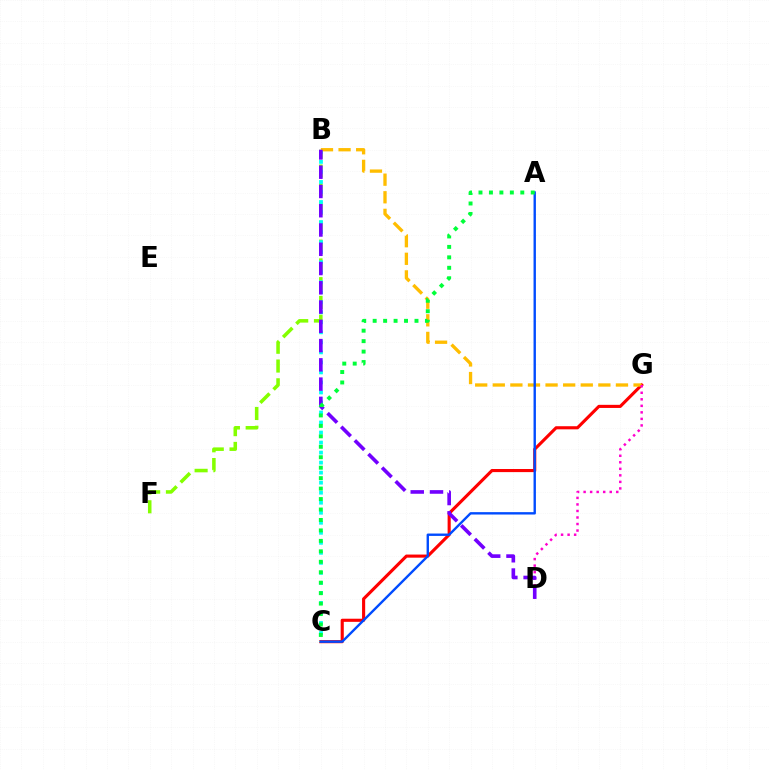{('C', 'G'): [{'color': '#ff0000', 'line_style': 'solid', 'thickness': 2.24}], ('B', 'F'): [{'color': '#84ff00', 'line_style': 'dashed', 'thickness': 2.55}], ('B', 'C'): [{'color': '#00fff6', 'line_style': 'dotted', 'thickness': 2.72}], ('B', 'G'): [{'color': '#ffbd00', 'line_style': 'dashed', 'thickness': 2.39}], ('D', 'G'): [{'color': '#ff00cf', 'line_style': 'dotted', 'thickness': 1.77}], ('B', 'D'): [{'color': '#7200ff', 'line_style': 'dashed', 'thickness': 2.62}], ('A', 'C'): [{'color': '#004bff', 'line_style': 'solid', 'thickness': 1.72}, {'color': '#00ff39', 'line_style': 'dotted', 'thickness': 2.84}]}